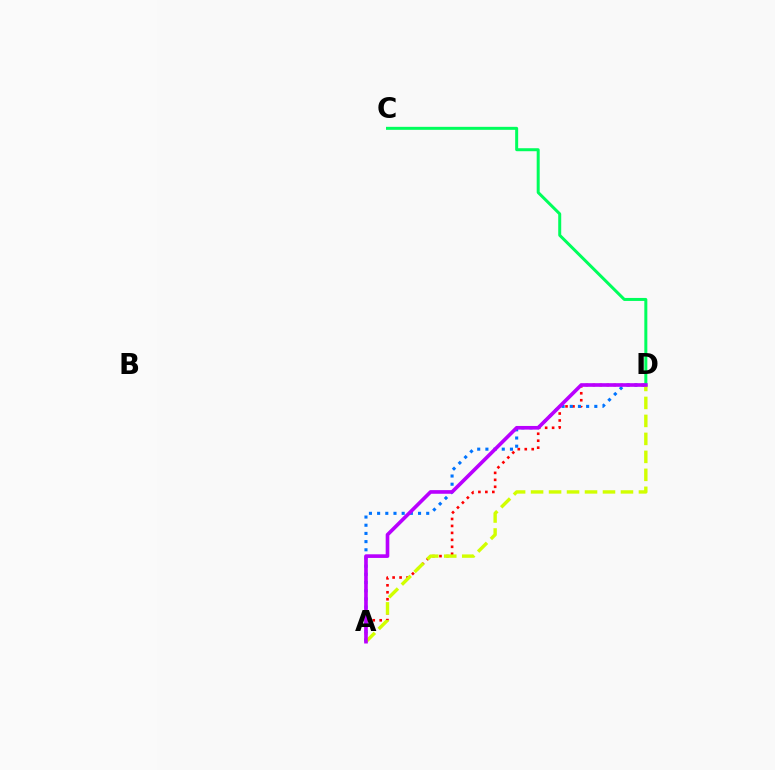{('A', 'D'): [{'color': '#ff0000', 'line_style': 'dotted', 'thickness': 1.89}, {'color': '#0074ff', 'line_style': 'dotted', 'thickness': 2.22}, {'color': '#d1ff00', 'line_style': 'dashed', 'thickness': 2.44}, {'color': '#b900ff', 'line_style': 'solid', 'thickness': 2.62}], ('C', 'D'): [{'color': '#00ff5c', 'line_style': 'solid', 'thickness': 2.16}]}